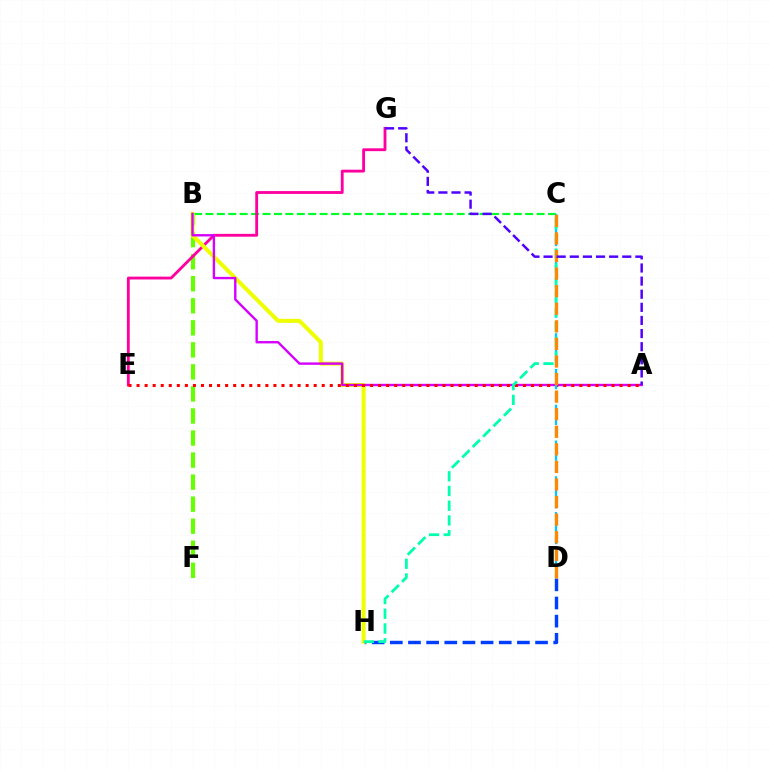{('B', 'C'): [{'color': '#00ff27', 'line_style': 'dashed', 'thickness': 1.55}], ('B', 'F'): [{'color': '#66ff00', 'line_style': 'dashed', 'thickness': 2.99}], ('E', 'G'): [{'color': '#ff00a0', 'line_style': 'solid', 'thickness': 2.05}], ('D', 'H'): [{'color': '#003fff', 'line_style': 'dashed', 'thickness': 2.47}], ('B', 'H'): [{'color': '#eeff00', 'line_style': 'solid', 'thickness': 2.88}], ('A', 'B'): [{'color': '#d600ff', 'line_style': 'solid', 'thickness': 1.72}], ('A', 'E'): [{'color': '#ff0000', 'line_style': 'dotted', 'thickness': 2.19}], ('C', 'D'): [{'color': '#00c7ff', 'line_style': 'dashed', 'thickness': 1.62}, {'color': '#ff8800', 'line_style': 'dashed', 'thickness': 2.39}], ('C', 'H'): [{'color': '#00ffaf', 'line_style': 'dashed', 'thickness': 2.0}], ('A', 'G'): [{'color': '#4f00ff', 'line_style': 'dashed', 'thickness': 1.78}]}